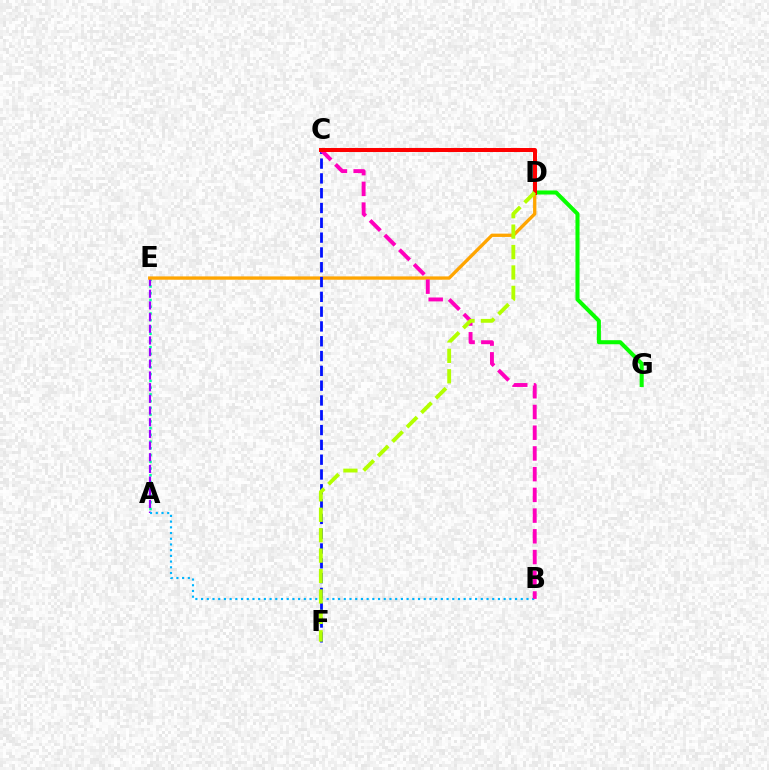{('A', 'E'): [{'color': '#00ff9d', 'line_style': 'dotted', 'thickness': 1.83}, {'color': '#9b00ff', 'line_style': 'dashed', 'thickness': 1.59}], ('D', 'G'): [{'color': '#08ff00', 'line_style': 'solid', 'thickness': 2.91}], ('A', 'B'): [{'color': '#00b5ff', 'line_style': 'dotted', 'thickness': 1.55}], ('D', 'E'): [{'color': '#ffa500', 'line_style': 'solid', 'thickness': 2.39}], ('C', 'F'): [{'color': '#0010ff', 'line_style': 'dashed', 'thickness': 2.01}], ('B', 'C'): [{'color': '#ff00bd', 'line_style': 'dashed', 'thickness': 2.82}], ('C', 'D'): [{'color': '#ff0000', 'line_style': 'solid', 'thickness': 2.89}], ('D', 'F'): [{'color': '#b3ff00', 'line_style': 'dashed', 'thickness': 2.77}]}